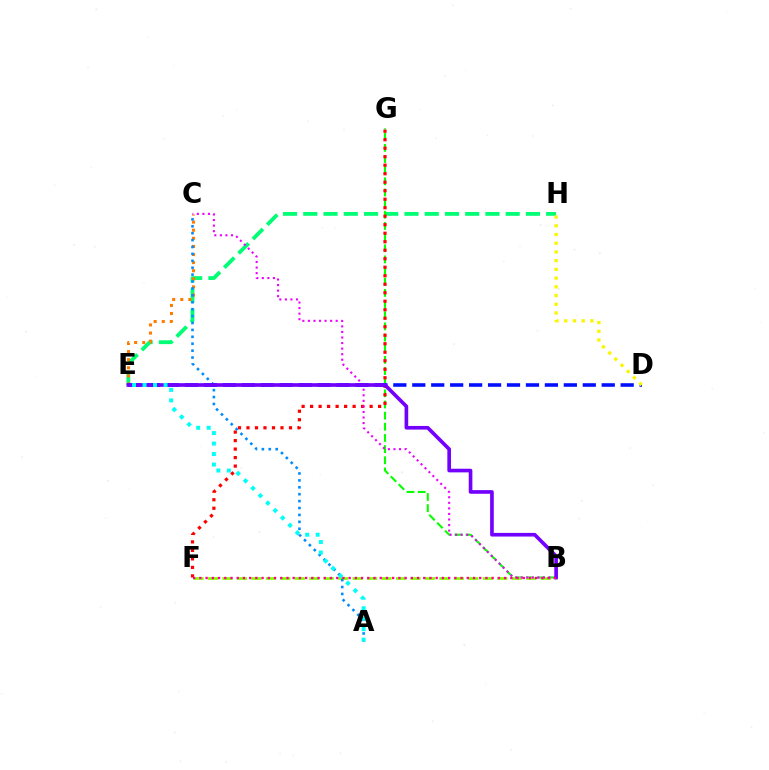{('E', 'H'): [{'color': '#00ff74', 'line_style': 'dashed', 'thickness': 2.75}], ('B', 'G'): [{'color': '#08ff00', 'line_style': 'dashed', 'thickness': 1.52}], ('F', 'G'): [{'color': '#ff0000', 'line_style': 'dotted', 'thickness': 2.31}], ('B', 'F'): [{'color': '#84ff00', 'line_style': 'dashed', 'thickness': 1.97}, {'color': '#ff0094', 'line_style': 'dotted', 'thickness': 1.69}], ('C', 'E'): [{'color': '#ff7c00', 'line_style': 'dotted', 'thickness': 2.2}], ('A', 'C'): [{'color': '#008cff', 'line_style': 'dotted', 'thickness': 1.88}], ('B', 'C'): [{'color': '#ee00ff', 'line_style': 'dotted', 'thickness': 1.51}], ('D', 'E'): [{'color': '#0010ff', 'line_style': 'dashed', 'thickness': 2.57}], ('B', 'E'): [{'color': '#7200ff', 'line_style': 'solid', 'thickness': 2.63}], ('A', 'E'): [{'color': '#00fff6', 'line_style': 'dotted', 'thickness': 2.85}], ('D', 'H'): [{'color': '#fcf500', 'line_style': 'dotted', 'thickness': 2.37}]}